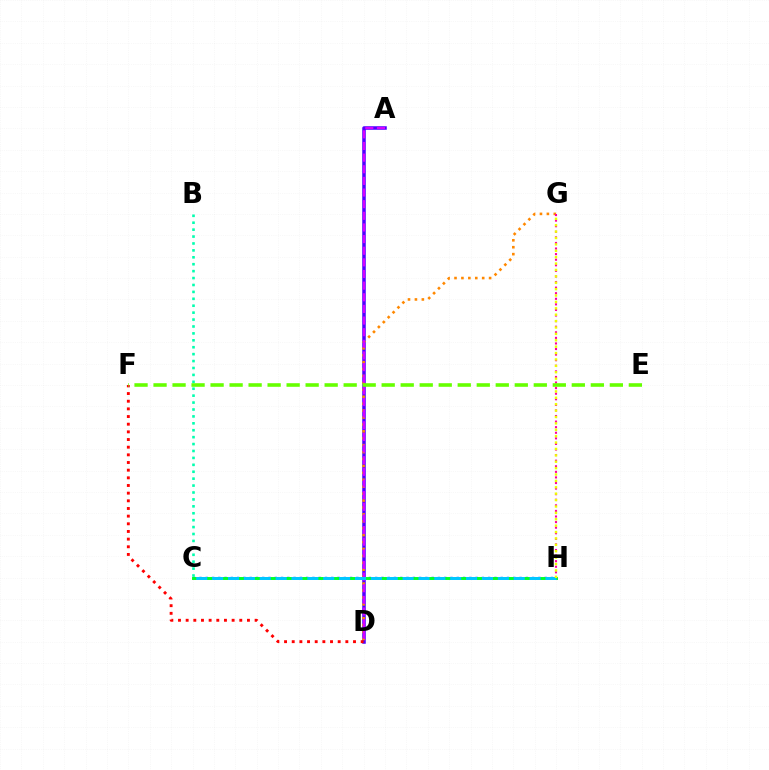{('C', 'H'): [{'color': '#003fff', 'line_style': 'dotted', 'thickness': 1.71}, {'color': '#00ff27', 'line_style': 'solid', 'thickness': 2.12}, {'color': '#00c7ff', 'line_style': 'dashed', 'thickness': 2.16}], ('A', 'D'): [{'color': '#4f00ff', 'line_style': 'solid', 'thickness': 2.54}, {'color': '#d600ff', 'line_style': 'dashed', 'thickness': 1.58}], ('D', 'G'): [{'color': '#ff8800', 'line_style': 'dotted', 'thickness': 1.88}], ('B', 'C'): [{'color': '#00ffaf', 'line_style': 'dotted', 'thickness': 1.88}], ('G', 'H'): [{'color': '#ff00a0', 'line_style': 'dotted', 'thickness': 1.52}, {'color': '#eeff00', 'line_style': 'dotted', 'thickness': 1.74}], ('D', 'F'): [{'color': '#ff0000', 'line_style': 'dotted', 'thickness': 2.08}], ('E', 'F'): [{'color': '#66ff00', 'line_style': 'dashed', 'thickness': 2.58}]}